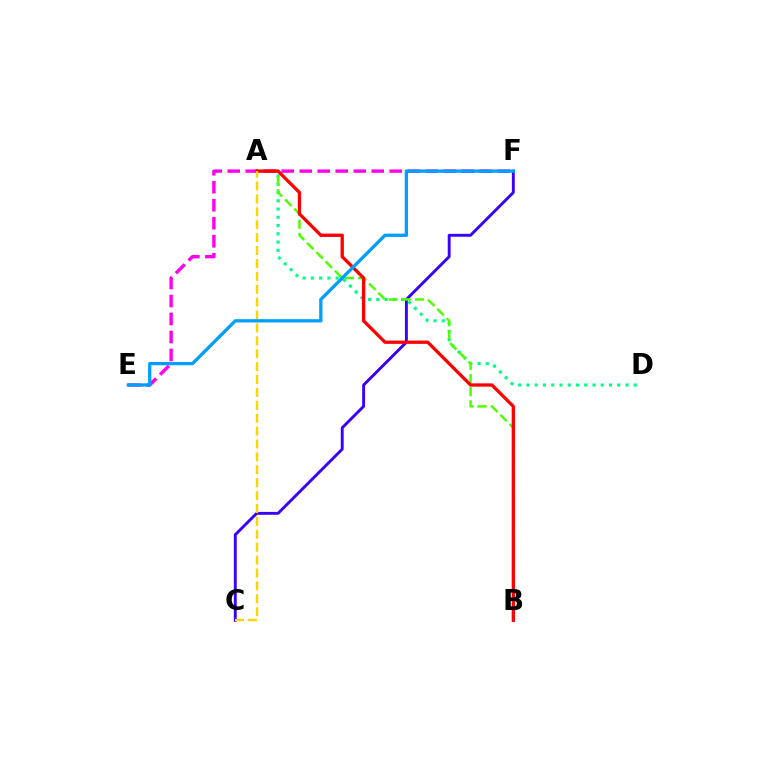{('A', 'D'): [{'color': '#00ff86', 'line_style': 'dotted', 'thickness': 2.24}], ('C', 'F'): [{'color': '#3700ff', 'line_style': 'solid', 'thickness': 2.08}], ('A', 'B'): [{'color': '#4fff00', 'line_style': 'dashed', 'thickness': 1.78}, {'color': '#ff0000', 'line_style': 'solid', 'thickness': 2.37}], ('E', 'F'): [{'color': '#ff00ed', 'line_style': 'dashed', 'thickness': 2.44}, {'color': '#009eff', 'line_style': 'solid', 'thickness': 2.37}], ('A', 'C'): [{'color': '#ffd500', 'line_style': 'dashed', 'thickness': 1.75}]}